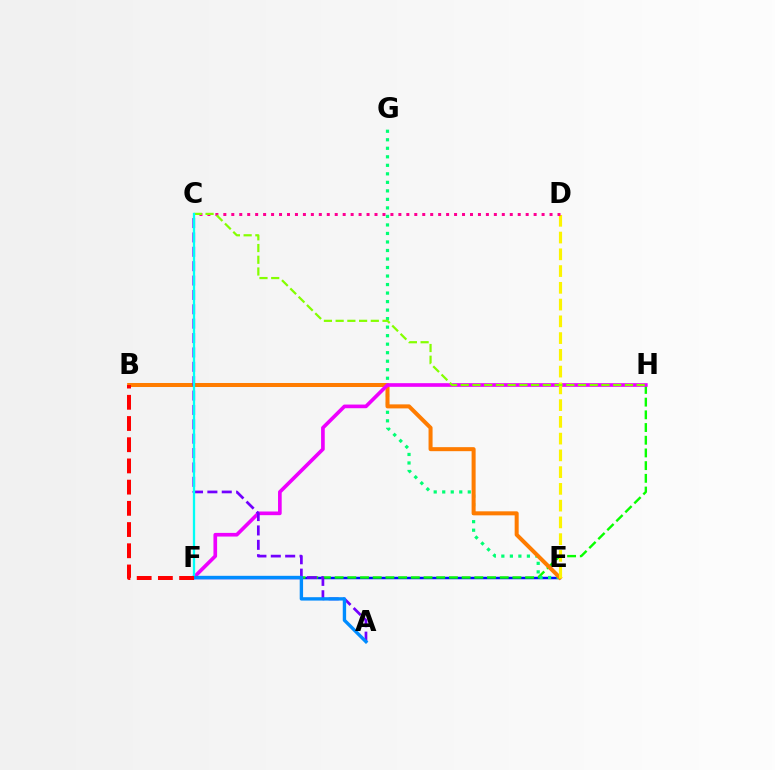{('E', 'F'): [{'color': '#0010ff', 'line_style': 'solid', 'thickness': 1.79}], ('F', 'H'): [{'color': '#08ff00', 'line_style': 'dashed', 'thickness': 1.73}, {'color': '#ee00ff', 'line_style': 'solid', 'thickness': 2.64}], ('E', 'G'): [{'color': '#00ff74', 'line_style': 'dotted', 'thickness': 2.31}], ('B', 'E'): [{'color': '#ff7c00', 'line_style': 'solid', 'thickness': 2.89}], ('A', 'C'): [{'color': '#7200ff', 'line_style': 'dashed', 'thickness': 1.95}], ('D', 'E'): [{'color': '#fcf500', 'line_style': 'dashed', 'thickness': 2.28}], ('C', 'D'): [{'color': '#ff0094', 'line_style': 'dotted', 'thickness': 2.16}], ('C', 'H'): [{'color': '#84ff00', 'line_style': 'dashed', 'thickness': 1.59}], ('C', 'F'): [{'color': '#00fff6', 'line_style': 'solid', 'thickness': 1.65}], ('A', 'F'): [{'color': '#008cff', 'line_style': 'solid', 'thickness': 2.43}], ('B', 'F'): [{'color': '#ff0000', 'line_style': 'dashed', 'thickness': 2.88}]}